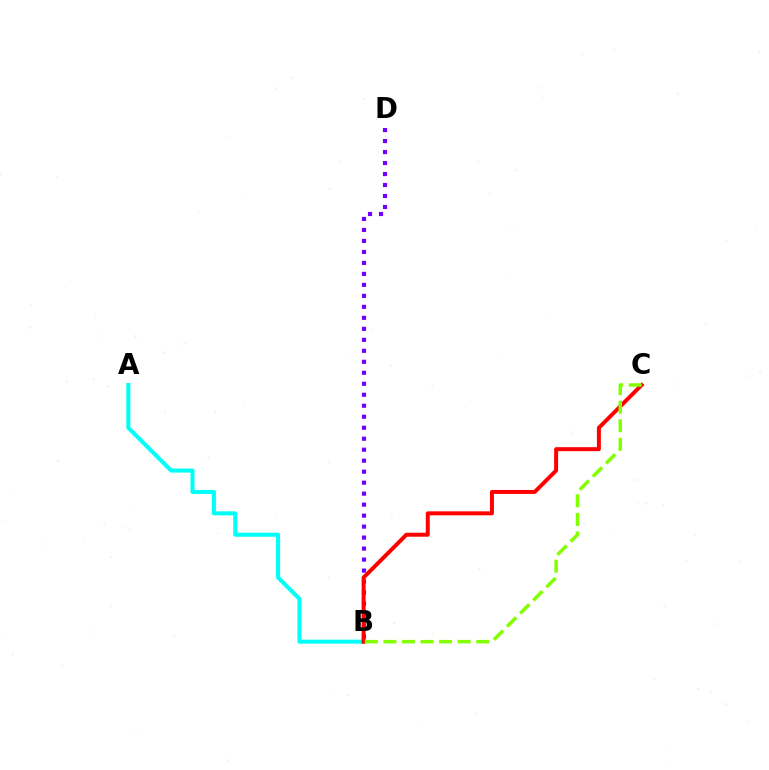{('B', 'D'): [{'color': '#7200ff', 'line_style': 'dotted', 'thickness': 2.99}], ('A', 'B'): [{'color': '#00fff6', 'line_style': 'solid', 'thickness': 2.91}], ('B', 'C'): [{'color': '#ff0000', 'line_style': 'solid', 'thickness': 2.86}, {'color': '#84ff00', 'line_style': 'dashed', 'thickness': 2.52}]}